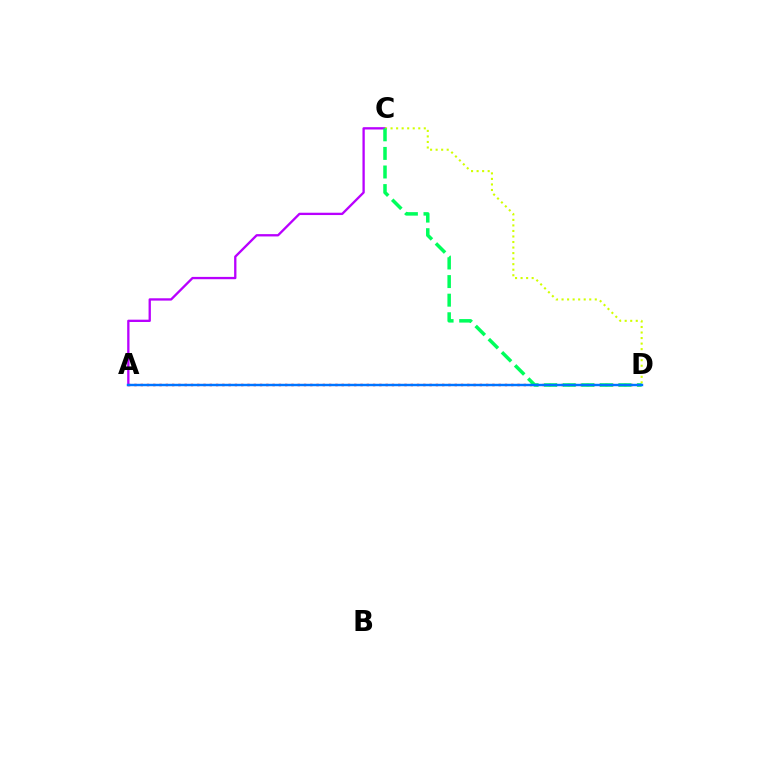{('A', 'D'): [{'color': '#ff0000', 'line_style': 'dotted', 'thickness': 1.71}, {'color': '#0074ff', 'line_style': 'solid', 'thickness': 1.74}], ('A', 'C'): [{'color': '#b900ff', 'line_style': 'solid', 'thickness': 1.67}], ('C', 'D'): [{'color': '#d1ff00', 'line_style': 'dotted', 'thickness': 1.5}, {'color': '#00ff5c', 'line_style': 'dashed', 'thickness': 2.52}]}